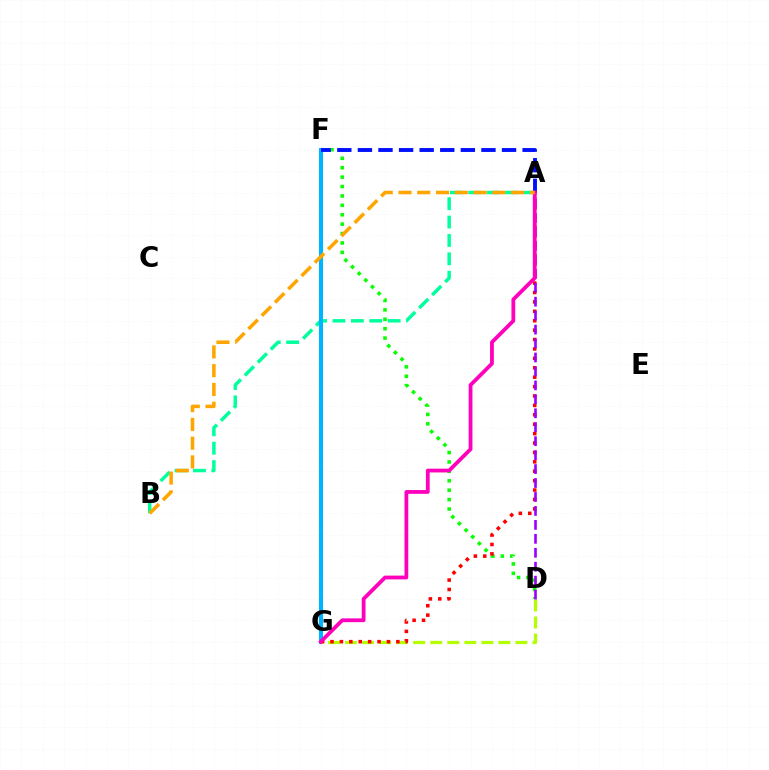{('D', 'F'): [{'color': '#08ff00', 'line_style': 'dotted', 'thickness': 2.56}], ('A', 'B'): [{'color': '#00ff9d', 'line_style': 'dashed', 'thickness': 2.5}, {'color': '#ffa500', 'line_style': 'dashed', 'thickness': 2.55}], ('F', 'G'): [{'color': '#00b5ff', 'line_style': 'solid', 'thickness': 2.93}], ('D', 'G'): [{'color': '#b3ff00', 'line_style': 'dashed', 'thickness': 2.31}], ('A', 'F'): [{'color': '#0010ff', 'line_style': 'dashed', 'thickness': 2.8}], ('A', 'G'): [{'color': '#ff0000', 'line_style': 'dotted', 'thickness': 2.56}, {'color': '#ff00bd', 'line_style': 'solid', 'thickness': 2.72}], ('A', 'D'): [{'color': '#9b00ff', 'line_style': 'dashed', 'thickness': 1.89}]}